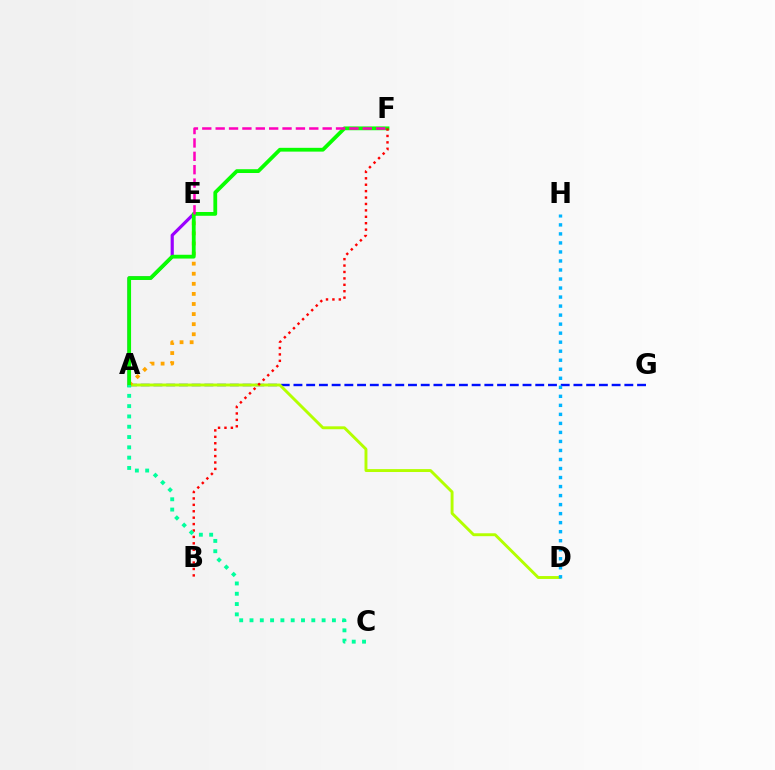{('A', 'G'): [{'color': '#0010ff', 'line_style': 'dashed', 'thickness': 1.73}], ('A', 'E'): [{'color': '#9b00ff', 'line_style': 'solid', 'thickness': 2.29}, {'color': '#ffa500', 'line_style': 'dotted', 'thickness': 2.74}], ('A', 'D'): [{'color': '#b3ff00', 'line_style': 'solid', 'thickness': 2.09}], ('A', 'F'): [{'color': '#08ff00', 'line_style': 'solid', 'thickness': 2.73}], ('D', 'H'): [{'color': '#00b5ff', 'line_style': 'dotted', 'thickness': 2.45}], ('B', 'F'): [{'color': '#ff0000', 'line_style': 'dotted', 'thickness': 1.74}], ('E', 'F'): [{'color': '#ff00bd', 'line_style': 'dashed', 'thickness': 1.82}], ('A', 'C'): [{'color': '#00ff9d', 'line_style': 'dotted', 'thickness': 2.8}]}